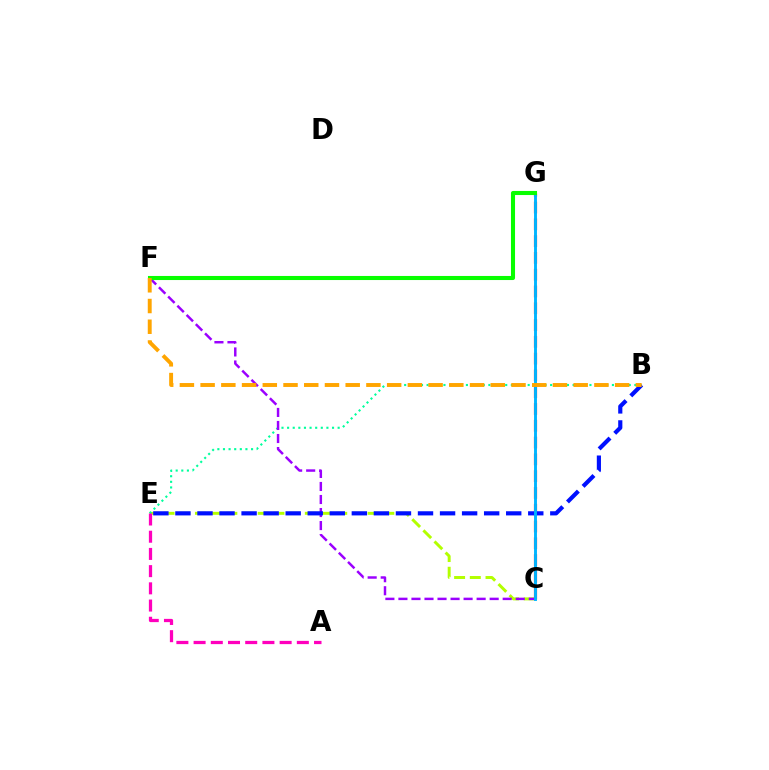{('C', 'E'): [{'color': '#b3ff00', 'line_style': 'dashed', 'thickness': 2.13}], ('B', 'E'): [{'color': '#00ff9d', 'line_style': 'dotted', 'thickness': 1.53}, {'color': '#0010ff', 'line_style': 'dashed', 'thickness': 3.0}], ('C', 'G'): [{'color': '#ff0000', 'line_style': 'dashed', 'thickness': 2.28}, {'color': '#00b5ff', 'line_style': 'solid', 'thickness': 2.09}], ('C', 'F'): [{'color': '#9b00ff', 'line_style': 'dashed', 'thickness': 1.77}], ('A', 'E'): [{'color': '#ff00bd', 'line_style': 'dashed', 'thickness': 2.34}], ('F', 'G'): [{'color': '#08ff00', 'line_style': 'solid', 'thickness': 2.93}], ('B', 'F'): [{'color': '#ffa500', 'line_style': 'dashed', 'thickness': 2.82}]}